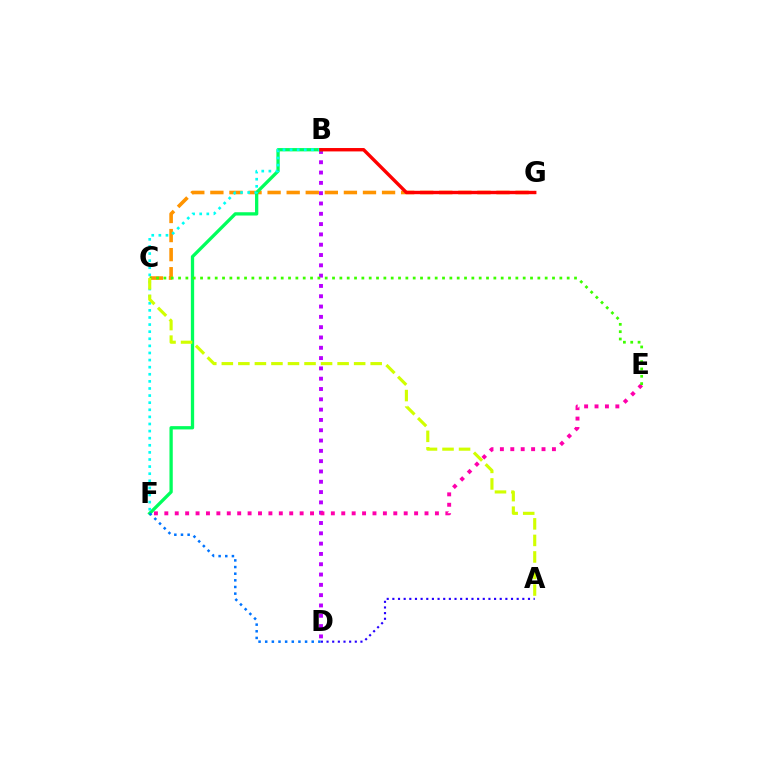{('B', 'D'): [{'color': '#b900ff', 'line_style': 'dotted', 'thickness': 2.8}], ('C', 'G'): [{'color': '#ff9400', 'line_style': 'dashed', 'thickness': 2.59}], ('B', 'F'): [{'color': '#00ff5c', 'line_style': 'solid', 'thickness': 2.37}, {'color': '#00fff6', 'line_style': 'dotted', 'thickness': 1.93}], ('D', 'F'): [{'color': '#0074ff', 'line_style': 'dotted', 'thickness': 1.81}], ('E', 'F'): [{'color': '#ff00ac', 'line_style': 'dotted', 'thickness': 2.83}], ('C', 'E'): [{'color': '#3dff00', 'line_style': 'dotted', 'thickness': 1.99}], ('A', 'C'): [{'color': '#d1ff00', 'line_style': 'dashed', 'thickness': 2.25}], ('B', 'G'): [{'color': '#ff0000', 'line_style': 'solid', 'thickness': 2.44}], ('A', 'D'): [{'color': '#2500ff', 'line_style': 'dotted', 'thickness': 1.54}]}